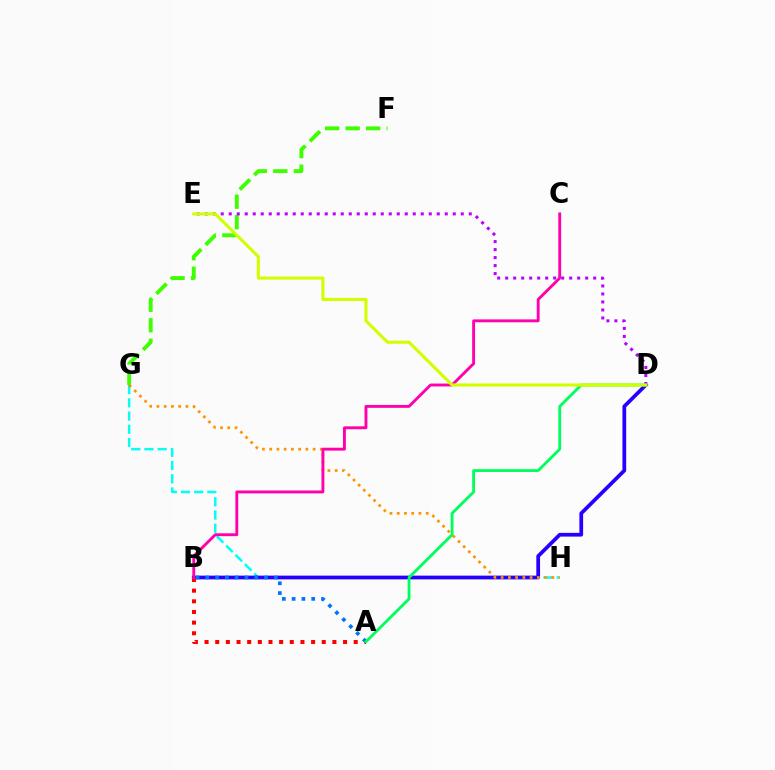{('F', 'G'): [{'color': '#3dff00', 'line_style': 'dashed', 'thickness': 2.79}], ('D', 'E'): [{'color': '#b900ff', 'line_style': 'dotted', 'thickness': 2.17}, {'color': '#d1ff00', 'line_style': 'solid', 'thickness': 2.22}], ('G', 'H'): [{'color': '#00fff6', 'line_style': 'dashed', 'thickness': 1.8}, {'color': '#ff9400', 'line_style': 'dotted', 'thickness': 1.97}], ('B', 'D'): [{'color': '#2500ff', 'line_style': 'solid', 'thickness': 2.69}], ('A', 'B'): [{'color': '#ff0000', 'line_style': 'dotted', 'thickness': 2.89}, {'color': '#0074ff', 'line_style': 'dotted', 'thickness': 2.66}], ('B', 'C'): [{'color': '#ff00ac', 'line_style': 'solid', 'thickness': 2.07}], ('A', 'D'): [{'color': '#00ff5c', 'line_style': 'solid', 'thickness': 2.04}]}